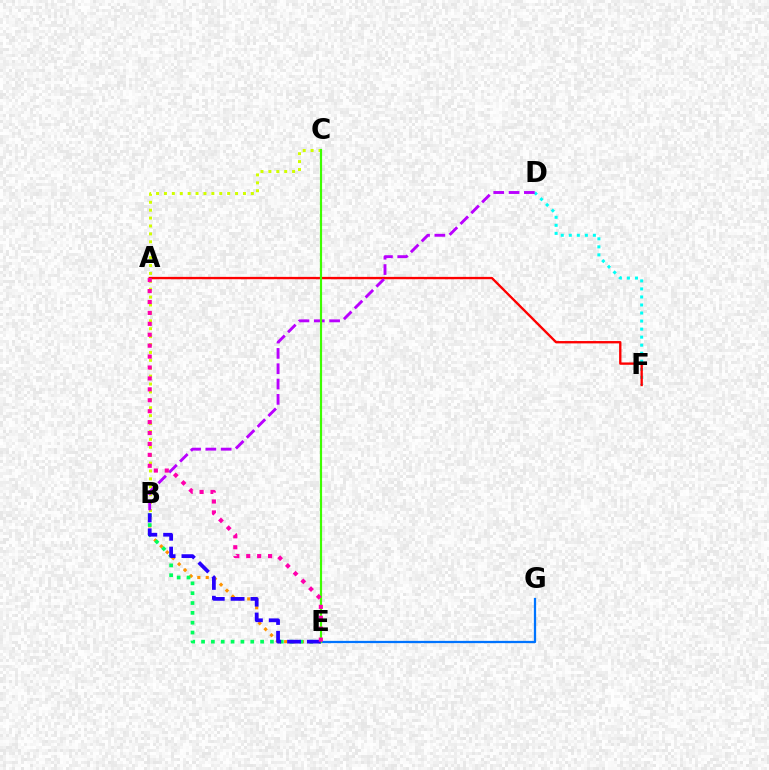{('D', 'F'): [{'color': '#00fff6', 'line_style': 'dotted', 'thickness': 2.18}], ('A', 'F'): [{'color': '#ff0000', 'line_style': 'solid', 'thickness': 1.69}], ('B', 'E'): [{'color': '#ff9400', 'line_style': 'dotted', 'thickness': 2.28}, {'color': '#00ff5c', 'line_style': 'dotted', 'thickness': 2.67}, {'color': '#2500ff', 'line_style': 'dashed', 'thickness': 2.7}], ('B', 'C'): [{'color': '#d1ff00', 'line_style': 'dotted', 'thickness': 2.15}], ('E', 'G'): [{'color': '#0074ff', 'line_style': 'solid', 'thickness': 1.63}], ('B', 'D'): [{'color': '#b900ff', 'line_style': 'dashed', 'thickness': 2.08}], ('C', 'E'): [{'color': '#3dff00', 'line_style': 'solid', 'thickness': 1.57}], ('A', 'E'): [{'color': '#ff00ac', 'line_style': 'dotted', 'thickness': 2.97}]}